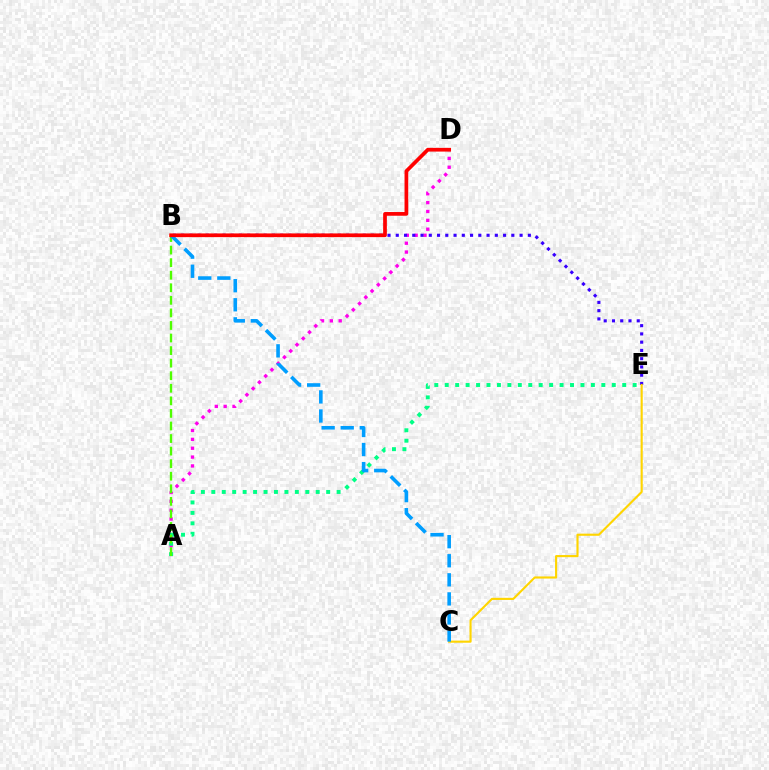{('A', 'D'): [{'color': '#ff00ed', 'line_style': 'dotted', 'thickness': 2.41}], ('A', 'E'): [{'color': '#00ff86', 'line_style': 'dotted', 'thickness': 2.84}], ('A', 'B'): [{'color': '#4fff00', 'line_style': 'dashed', 'thickness': 1.71}], ('B', 'E'): [{'color': '#3700ff', 'line_style': 'dotted', 'thickness': 2.24}], ('C', 'E'): [{'color': '#ffd500', 'line_style': 'solid', 'thickness': 1.53}], ('B', 'C'): [{'color': '#009eff', 'line_style': 'dashed', 'thickness': 2.59}], ('B', 'D'): [{'color': '#ff0000', 'line_style': 'solid', 'thickness': 2.67}]}